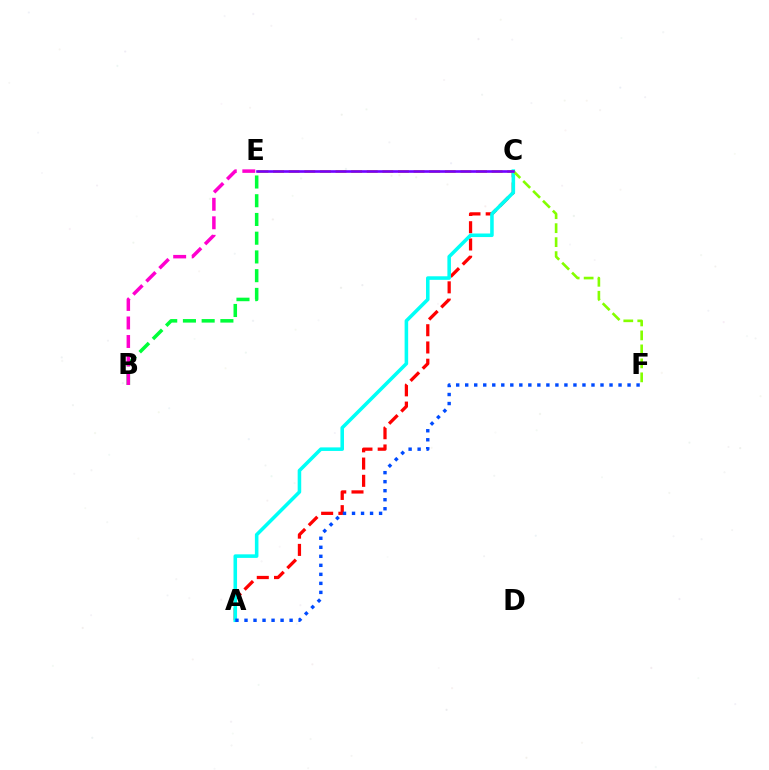{('A', 'C'): [{'color': '#ff0000', 'line_style': 'dashed', 'thickness': 2.34}, {'color': '#00fff6', 'line_style': 'solid', 'thickness': 2.56}], ('B', 'E'): [{'color': '#00ff39', 'line_style': 'dashed', 'thickness': 2.54}, {'color': '#ff00cf', 'line_style': 'dashed', 'thickness': 2.52}], ('C', 'F'): [{'color': '#84ff00', 'line_style': 'dashed', 'thickness': 1.9}], ('A', 'F'): [{'color': '#004bff', 'line_style': 'dotted', 'thickness': 2.45}], ('C', 'E'): [{'color': '#ffbd00', 'line_style': 'dashed', 'thickness': 2.12}, {'color': '#7200ff', 'line_style': 'solid', 'thickness': 1.89}]}